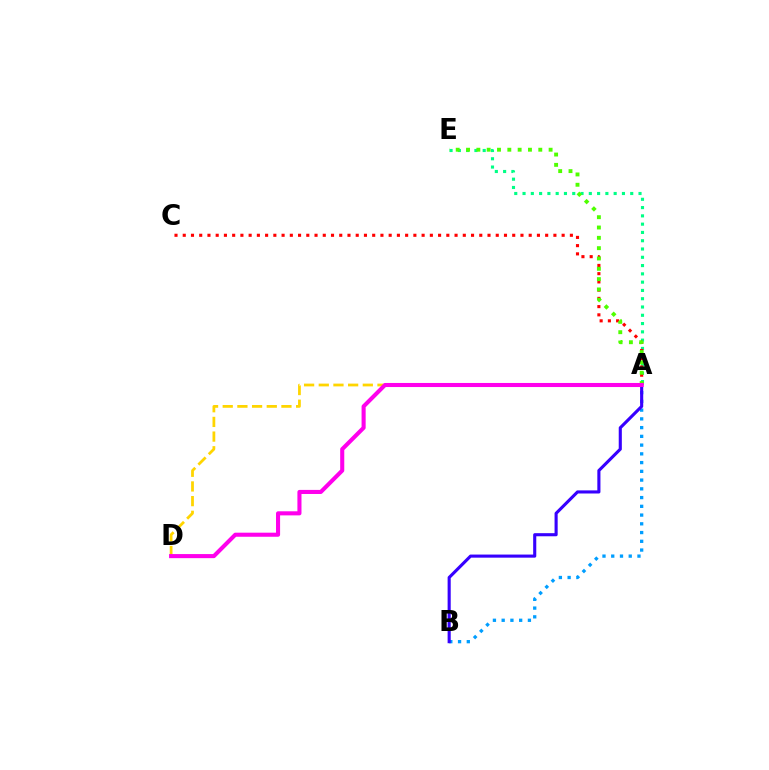{('A', 'E'): [{'color': '#00ff86', 'line_style': 'dotted', 'thickness': 2.25}, {'color': '#4fff00', 'line_style': 'dotted', 'thickness': 2.8}], ('A', 'C'): [{'color': '#ff0000', 'line_style': 'dotted', 'thickness': 2.24}], ('A', 'B'): [{'color': '#009eff', 'line_style': 'dotted', 'thickness': 2.38}, {'color': '#3700ff', 'line_style': 'solid', 'thickness': 2.24}], ('A', 'D'): [{'color': '#ffd500', 'line_style': 'dashed', 'thickness': 1.99}, {'color': '#ff00ed', 'line_style': 'solid', 'thickness': 2.94}]}